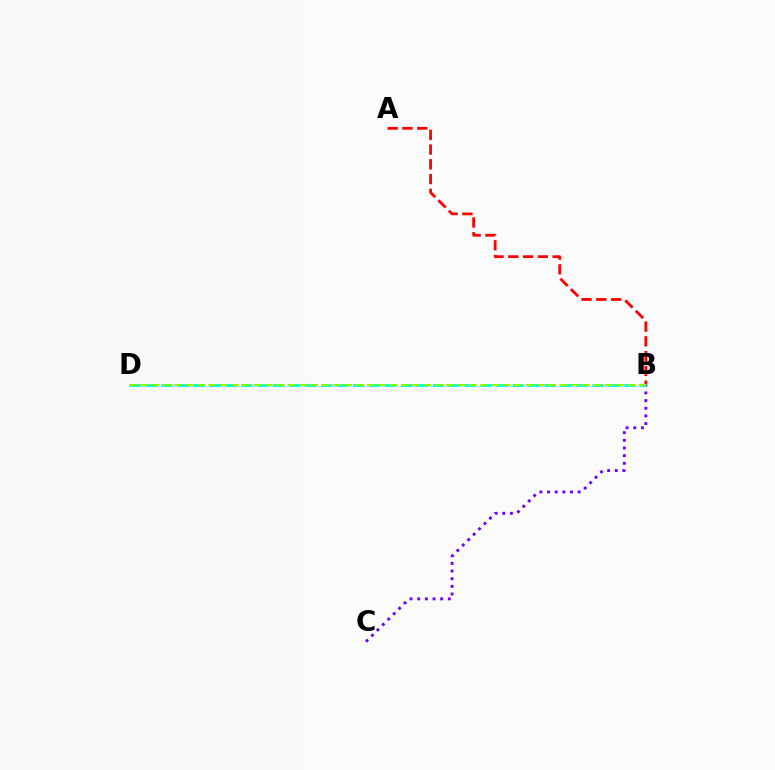{('B', 'C'): [{'color': '#7200ff', 'line_style': 'dotted', 'thickness': 2.08}], ('A', 'B'): [{'color': '#ff0000', 'line_style': 'dashed', 'thickness': 2.01}], ('B', 'D'): [{'color': '#00fff6', 'line_style': 'dashed', 'thickness': 2.17}, {'color': '#84ff00', 'line_style': 'dashed', 'thickness': 1.54}]}